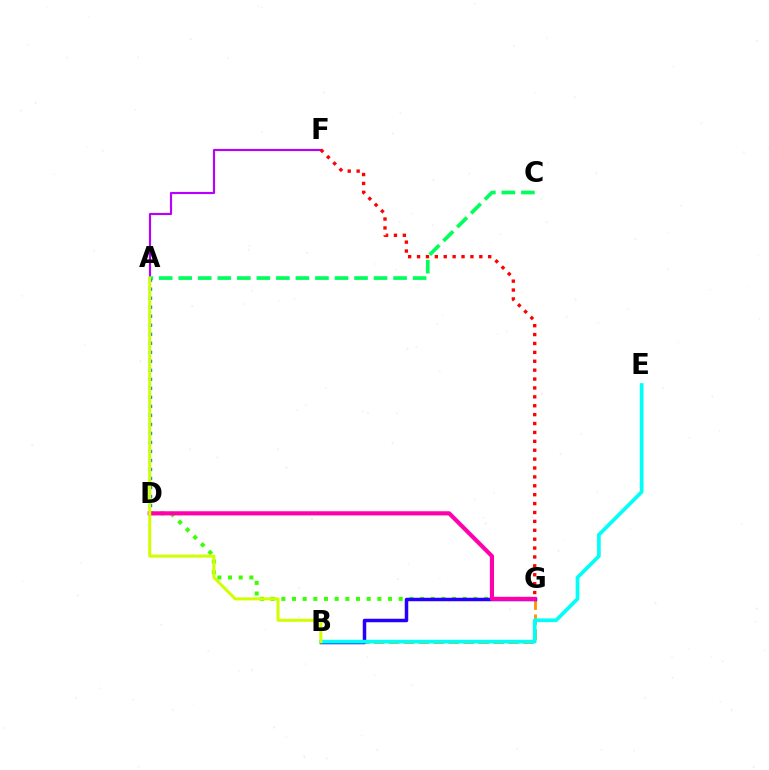{('D', 'G'): [{'color': '#3dff00', 'line_style': 'dotted', 'thickness': 2.9}, {'color': '#ff00ac', 'line_style': 'solid', 'thickness': 2.98}], ('B', 'G'): [{'color': '#ff9400', 'line_style': 'dashed', 'thickness': 2.03}, {'color': '#2500ff', 'line_style': 'solid', 'thickness': 2.51}], ('A', 'F'): [{'color': '#b900ff', 'line_style': 'solid', 'thickness': 1.54}], ('A', 'C'): [{'color': '#00ff5c', 'line_style': 'dashed', 'thickness': 2.65}], ('F', 'G'): [{'color': '#ff0000', 'line_style': 'dotted', 'thickness': 2.42}], ('A', 'D'): [{'color': '#0074ff', 'line_style': 'dotted', 'thickness': 2.45}], ('B', 'E'): [{'color': '#00fff6', 'line_style': 'solid', 'thickness': 2.65}], ('A', 'B'): [{'color': '#d1ff00', 'line_style': 'solid', 'thickness': 2.16}]}